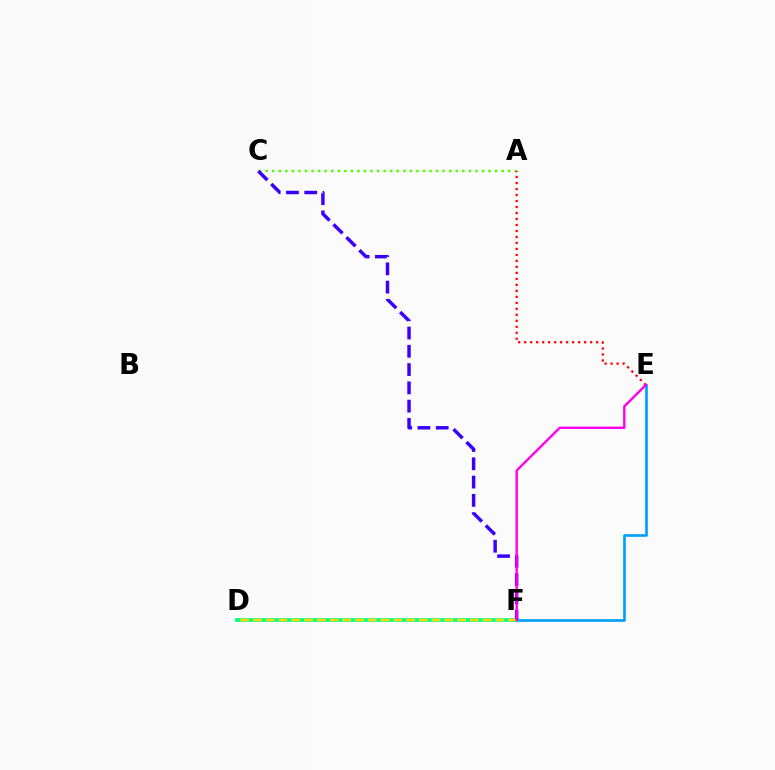{('E', 'F'): [{'color': '#009eff', 'line_style': 'solid', 'thickness': 1.91}, {'color': '#ff00ed', 'line_style': 'solid', 'thickness': 1.72}], ('A', 'C'): [{'color': '#4fff00', 'line_style': 'dotted', 'thickness': 1.78}], ('D', 'F'): [{'color': '#00ff86', 'line_style': 'solid', 'thickness': 2.65}, {'color': '#ffd500', 'line_style': 'dashed', 'thickness': 1.73}], ('C', 'F'): [{'color': '#3700ff', 'line_style': 'dashed', 'thickness': 2.48}], ('A', 'E'): [{'color': '#ff0000', 'line_style': 'dotted', 'thickness': 1.63}]}